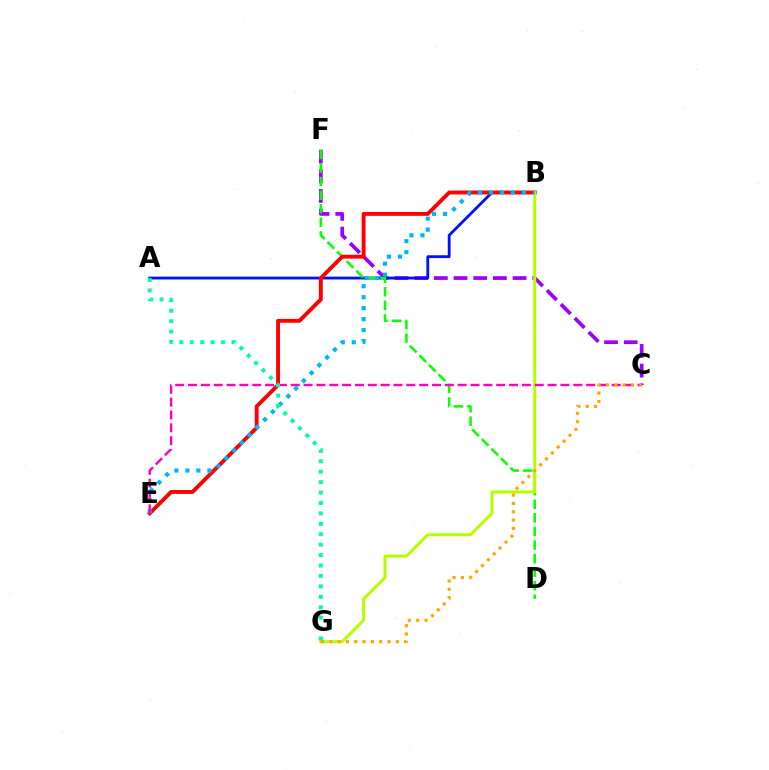{('C', 'F'): [{'color': '#9b00ff', 'line_style': 'dashed', 'thickness': 2.67}], ('A', 'B'): [{'color': '#0010ff', 'line_style': 'solid', 'thickness': 2.03}], ('D', 'F'): [{'color': '#08ff00', 'line_style': 'dashed', 'thickness': 1.84}], ('B', 'E'): [{'color': '#ff0000', 'line_style': 'solid', 'thickness': 2.8}, {'color': '#00b5ff', 'line_style': 'dotted', 'thickness': 2.98}], ('B', 'G'): [{'color': '#b3ff00', 'line_style': 'solid', 'thickness': 2.17}], ('C', 'E'): [{'color': '#ff00bd', 'line_style': 'dashed', 'thickness': 1.74}], ('A', 'G'): [{'color': '#00ff9d', 'line_style': 'dotted', 'thickness': 2.83}], ('C', 'G'): [{'color': '#ffa500', 'line_style': 'dotted', 'thickness': 2.26}]}